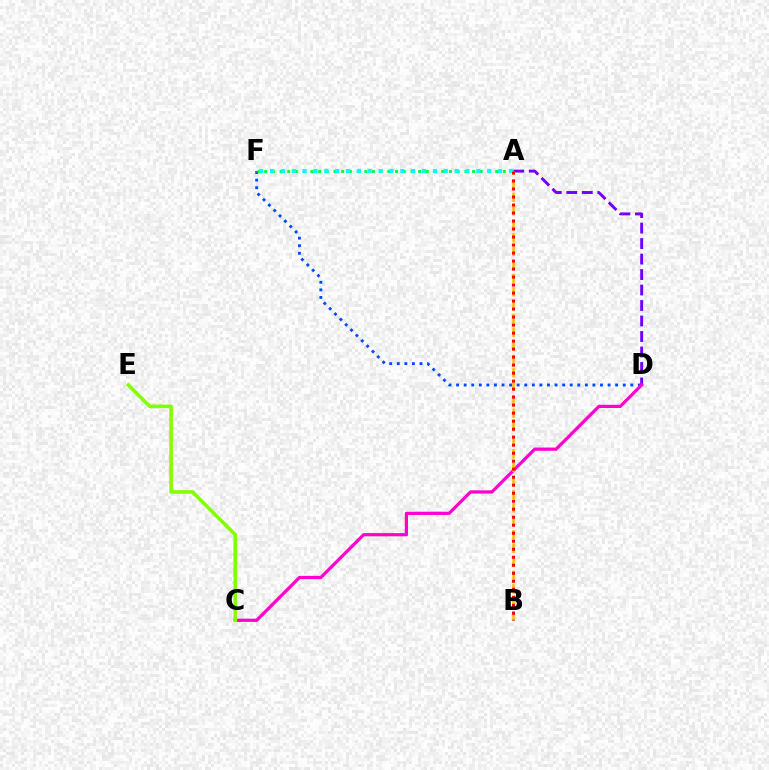{('A', 'D'): [{'color': '#7200ff', 'line_style': 'dashed', 'thickness': 2.1}], ('D', 'F'): [{'color': '#004bff', 'line_style': 'dotted', 'thickness': 2.06}], ('A', 'F'): [{'color': '#00ff39', 'line_style': 'dotted', 'thickness': 2.09}, {'color': '#00fff6', 'line_style': 'dotted', 'thickness': 2.95}], ('C', 'D'): [{'color': '#ff00cf', 'line_style': 'solid', 'thickness': 2.32}], ('A', 'B'): [{'color': '#ffbd00', 'line_style': 'dashed', 'thickness': 1.83}, {'color': '#ff0000', 'line_style': 'dotted', 'thickness': 2.17}], ('C', 'E'): [{'color': '#84ff00', 'line_style': 'solid', 'thickness': 2.6}]}